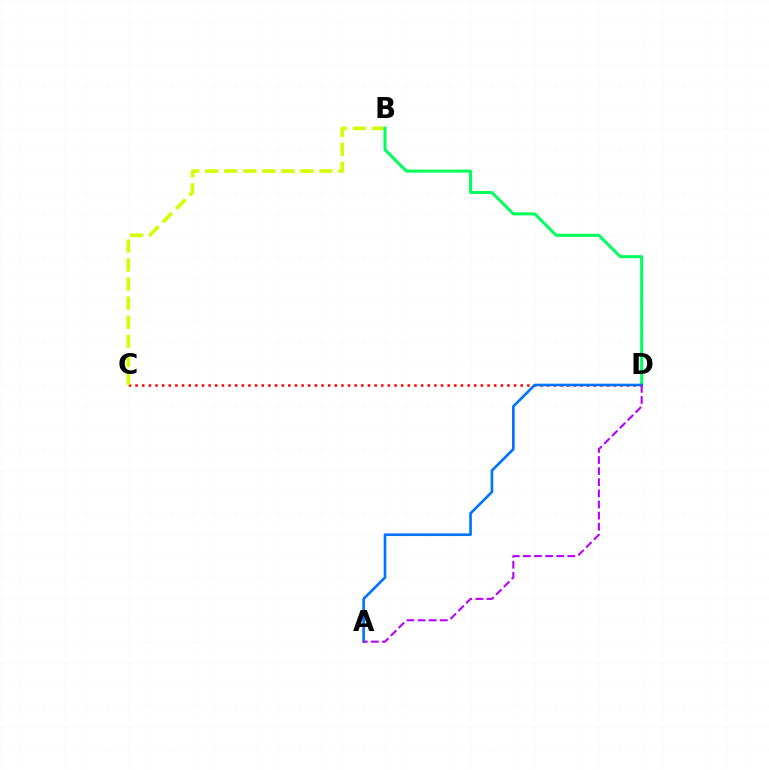{('C', 'D'): [{'color': '#ff0000', 'line_style': 'dotted', 'thickness': 1.8}], ('B', 'C'): [{'color': '#d1ff00', 'line_style': 'dashed', 'thickness': 2.59}], ('B', 'D'): [{'color': '#00ff5c', 'line_style': 'solid', 'thickness': 2.17}], ('A', 'D'): [{'color': '#0074ff', 'line_style': 'solid', 'thickness': 1.91}, {'color': '#b900ff', 'line_style': 'dashed', 'thickness': 1.51}]}